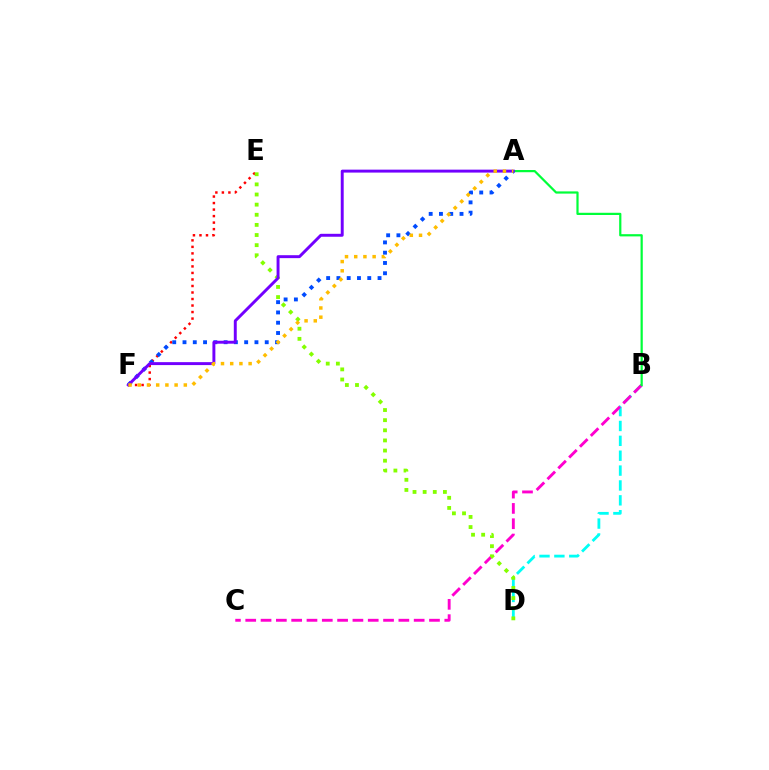{('E', 'F'): [{'color': '#ff0000', 'line_style': 'dotted', 'thickness': 1.77}], ('B', 'D'): [{'color': '#00fff6', 'line_style': 'dashed', 'thickness': 2.02}], ('B', 'C'): [{'color': '#ff00cf', 'line_style': 'dashed', 'thickness': 2.08}], ('A', 'F'): [{'color': '#004bff', 'line_style': 'dotted', 'thickness': 2.79}, {'color': '#7200ff', 'line_style': 'solid', 'thickness': 2.12}, {'color': '#ffbd00', 'line_style': 'dotted', 'thickness': 2.5}], ('A', 'B'): [{'color': '#00ff39', 'line_style': 'solid', 'thickness': 1.6}], ('D', 'E'): [{'color': '#84ff00', 'line_style': 'dotted', 'thickness': 2.75}]}